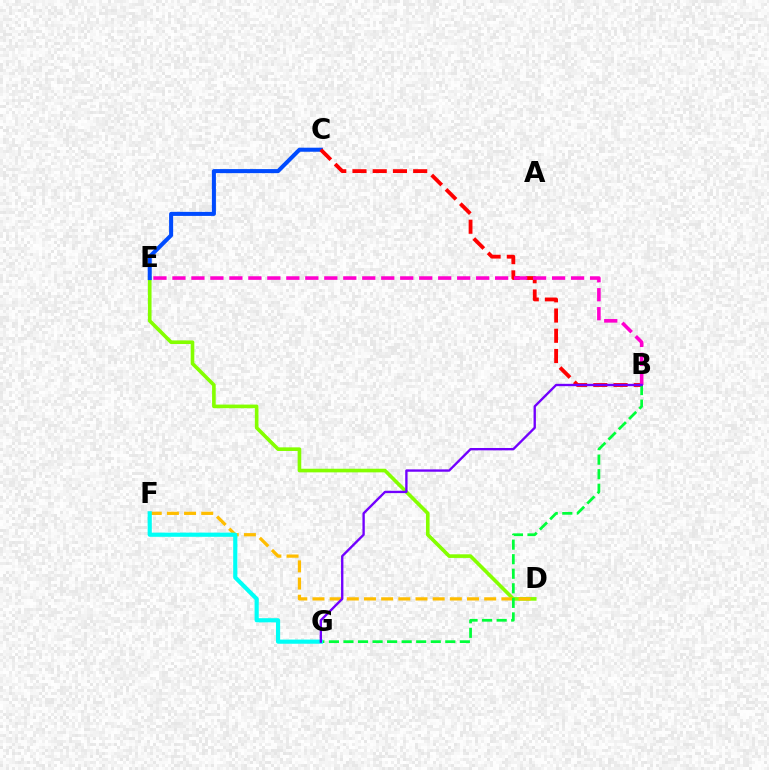{('D', 'E'): [{'color': '#84ff00', 'line_style': 'solid', 'thickness': 2.61}], ('C', 'E'): [{'color': '#004bff', 'line_style': 'solid', 'thickness': 2.92}], ('B', 'C'): [{'color': '#ff0000', 'line_style': 'dashed', 'thickness': 2.75}], ('D', 'F'): [{'color': '#ffbd00', 'line_style': 'dashed', 'thickness': 2.33}], ('B', 'E'): [{'color': '#ff00cf', 'line_style': 'dashed', 'thickness': 2.58}], ('B', 'G'): [{'color': '#00ff39', 'line_style': 'dashed', 'thickness': 1.98}, {'color': '#7200ff', 'line_style': 'solid', 'thickness': 1.69}], ('F', 'G'): [{'color': '#00fff6', 'line_style': 'solid', 'thickness': 3.0}]}